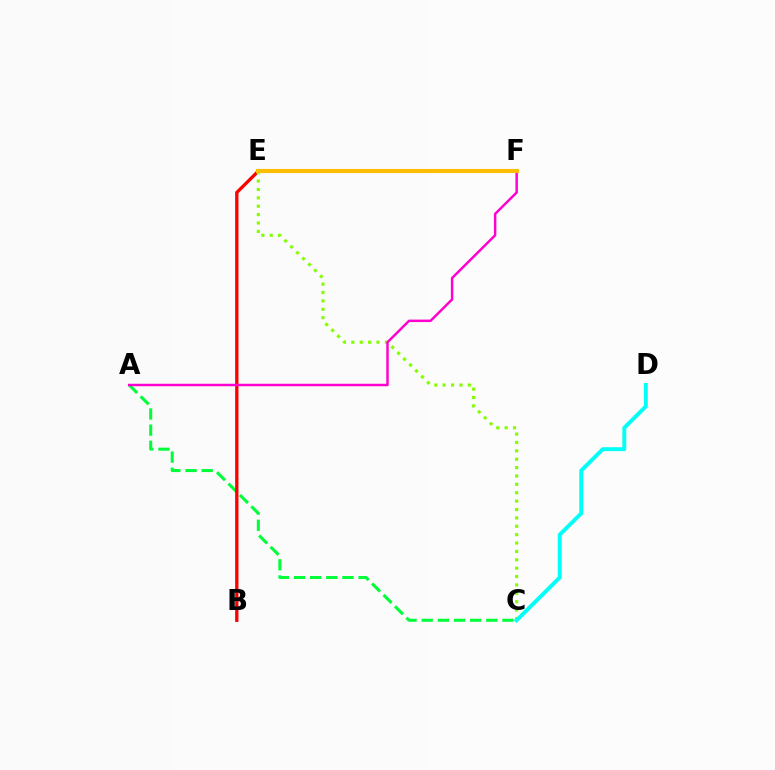{('E', 'F'): [{'color': '#004bff', 'line_style': 'solid', 'thickness': 2.8}, {'color': '#7200ff', 'line_style': 'dotted', 'thickness': 1.56}, {'color': '#ffbd00', 'line_style': 'solid', 'thickness': 2.95}], ('A', 'C'): [{'color': '#00ff39', 'line_style': 'dashed', 'thickness': 2.19}], ('B', 'E'): [{'color': '#ff0000', 'line_style': 'solid', 'thickness': 2.39}], ('C', 'E'): [{'color': '#84ff00', 'line_style': 'dotted', 'thickness': 2.28}], ('A', 'F'): [{'color': '#ff00cf', 'line_style': 'solid', 'thickness': 1.77}], ('C', 'D'): [{'color': '#00fff6', 'line_style': 'solid', 'thickness': 2.81}]}